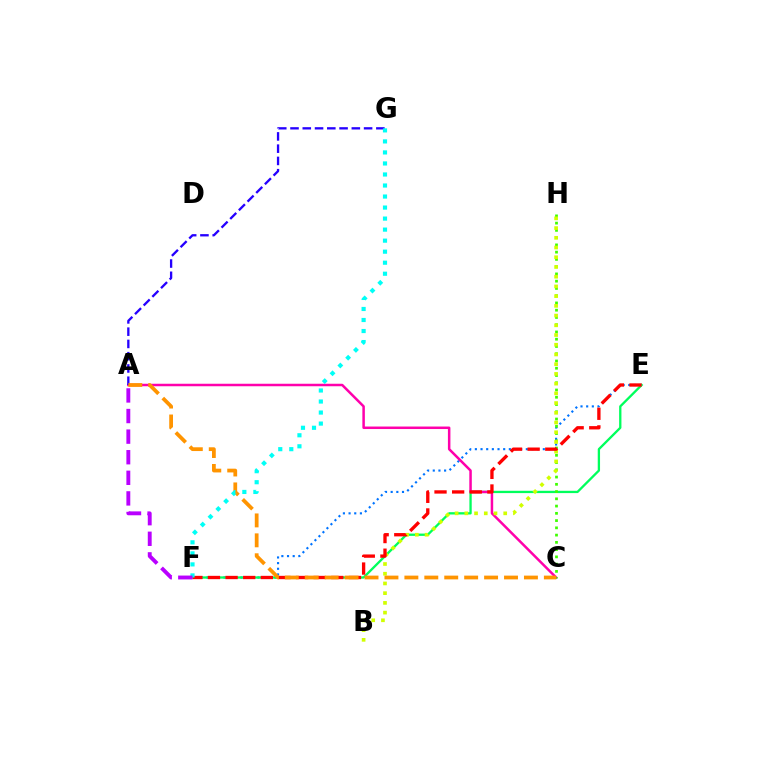{('E', 'F'): [{'color': '#0074ff', 'line_style': 'dotted', 'thickness': 1.54}, {'color': '#00ff5c', 'line_style': 'solid', 'thickness': 1.66}, {'color': '#ff0000', 'line_style': 'dashed', 'thickness': 2.39}], ('A', 'C'): [{'color': '#ff00ac', 'line_style': 'solid', 'thickness': 1.8}, {'color': '#ff9400', 'line_style': 'dashed', 'thickness': 2.71}], ('A', 'G'): [{'color': '#2500ff', 'line_style': 'dashed', 'thickness': 1.67}], ('C', 'H'): [{'color': '#3dff00', 'line_style': 'dotted', 'thickness': 1.97}], ('B', 'H'): [{'color': '#d1ff00', 'line_style': 'dotted', 'thickness': 2.64}], ('F', 'G'): [{'color': '#00fff6', 'line_style': 'dotted', 'thickness': 3.0}], ('A', 'F'): [{'color': '#b900ff', 'line_style': 'dashed', 'thickness': 2.8}]}